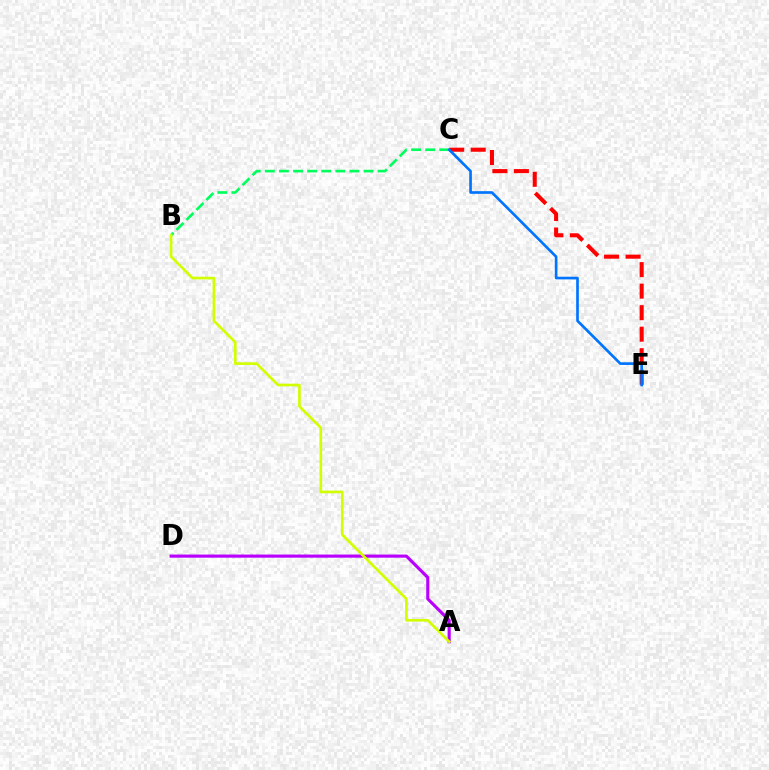{('C', 'E'): [{'color': '#ff0000', 'line_style': 'dashed', 'thickness': 2.92}, {'color': '#0074ff', 'line_style': 'solid', 'thickness': 1.91}], ('A', 'D'): [{'color': '#b900ff', 'line_style': 'solid', 'thickness': 2.25}], ('B', 'C'): [{'color': '#00ff5c', 'line_style': 'dashed', 'thickness': 1.92}], ('A', 'B'): [{'color': '#d1ff00', 'line_style': 'solid', 'thickness': 1.91}]}